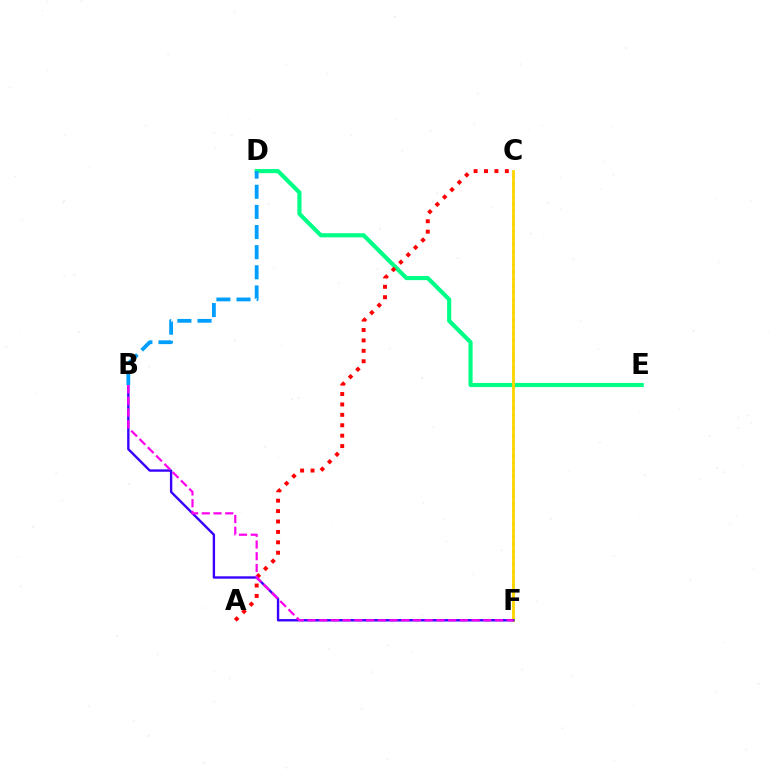{('D', 'E'): [{'color': '#00ff86', 'line_style': 'solid', 'thickness': 2.98}], ('C', 'F'): [{'color': '#4fff00', 'line_style': 'dotted', 'thickness': 1.85}, {'color': '#ffd500', 'line_style': 'solid', 'thickness': 2.01}], ('A', 'C'): [{'color': '#ff0000', 'line_style': 'dotted', 'thickness': 2.83}], ('B', 'F'): [{'color': '#3700ff', 'line_style': 'solid', 'thickness': 1.71}, {'color': '#ff00ed', 'line_style': 'dashed', 'thickness': 1.59}], ('B', 'D'): [{'color': '#009eff', 'line_style': 'dashed', 'thickness': 2.74}]}